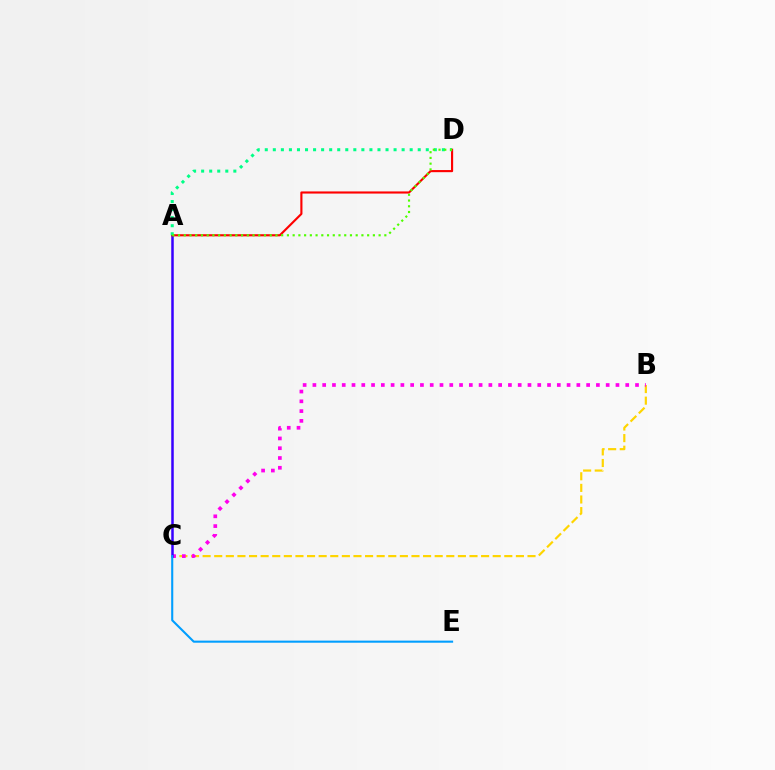{('B', 'C'): [{'color': '#ffd500', 'line_style': 'dashed', 'thickness': 1.58}, {'color': '#ff00ed', 'line_style': 'dotted', 'thickness': 2.66}], ('A', 'C'): [{'color': '#3700ff', 'line_style': 'solid', 'thickness': 1.8}], ('A', 'D'): [{'color': '#ff0000', 'line_style': 'solid', 'thickness': 1.53}, {'color': '#00ff86', 'line_style': 'dotted', 'thickness': 2.19}, {'color': '#4fff00', 'line_style': 'dotted', 'thickness': 1.56}], ('C', 'E'): [{'color': '#009eff', 'line_style': 'solid', 'thickness': 1.51}]}